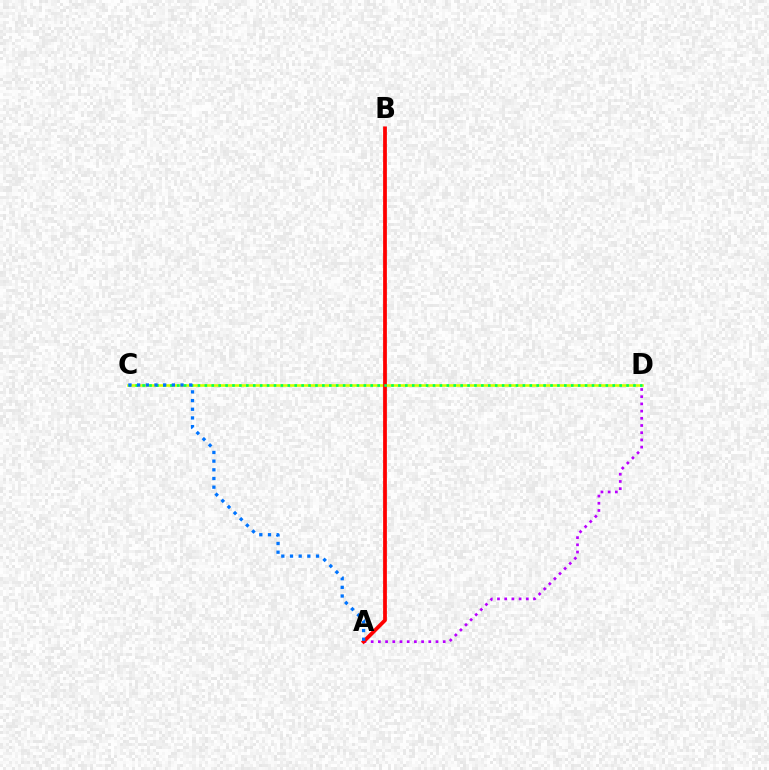{('A', 'D'): [{'color': '#b900ff', 'line_style': 'dotted', 'thickness': 1.96}], ('C', 'D'): [{'color': '#d1ff00', 'line_style': 'solid', 'thickness': 1.87}, {'color': '#00ff5c', 'line_style': 'dotted', 'thickness': 1.88}], ('A', 'B'): [{'color': '#ff0000', 'line_style': 'solid', 'thickness': 2.71}], ('A', 'C'): [{'color': '#0074ff', 'line_style': 'dotted', 'thickness': 2.36}]}